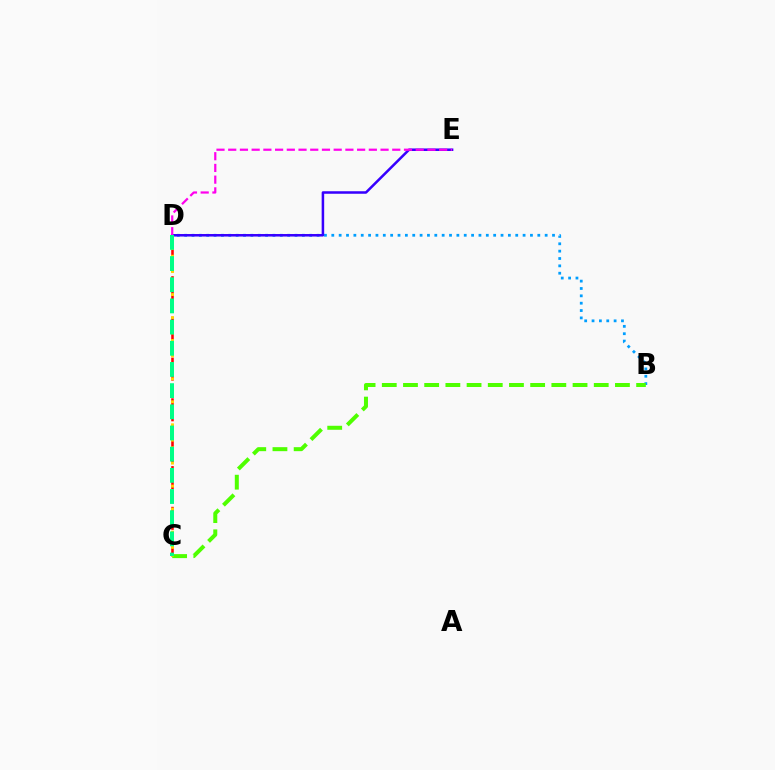{('B', 'D'): [{'color': '#009eff', 'line_style': 'dotted', 'thickness': 2.0}], ('C', 'D'): [{'color': '#ff0000', 'line_style': 'dashed', 'thickness': 1.84}, {'color': '#ffd500', 'line_style': 'dotted', 'thickness': 2.08}, {'color': '#00ff86', 'line_style': 'dashed', 'thickness': 2.88}], ('D', 'E'): [{'color': '#3700ff', 'line_style': 'solid', 'thickness': 1.82}, {'color': '#ff00ed', 'line_style': 'dashed', 'thickness': 1.59}], ('B', 'C'): [{'color': '#4fff00', 'line_style': 'dashed', 'thickness': 2.88}]}